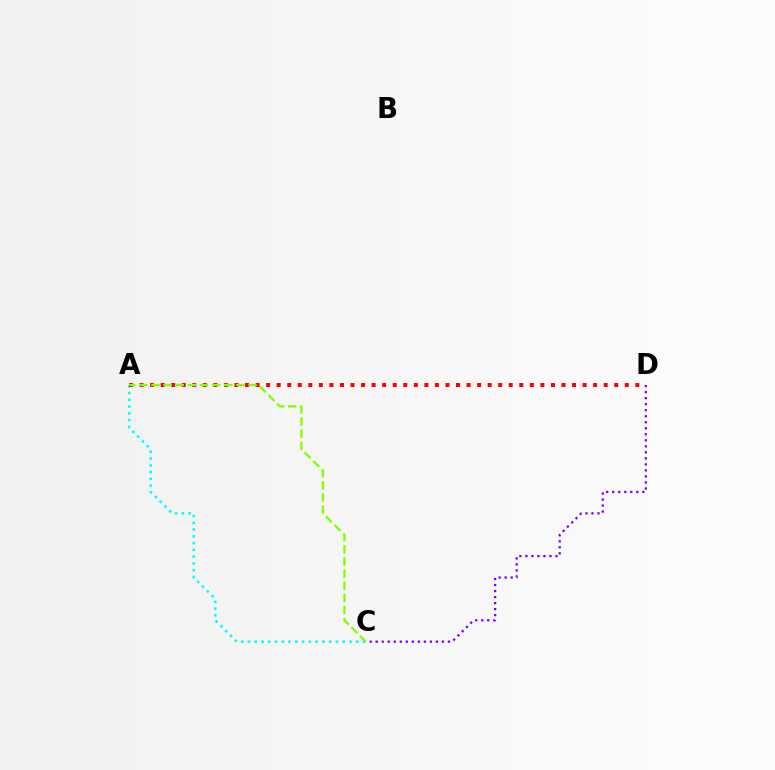{('A', 'C'): [{'color': '#00fff6', 'line_style': 'dotted', 'thickness': 1.84}, {'color': '#84ff00', 'line_style': 'dashed', 'thickness': 1.65}], ('A', 'D'): [{'color': '#ff0000', 'line_style': 'dotted', 'thickness': 2.87}], ('C', 'D'): [{'color': '#7200ff', 'line_style': 'dotted', 'thickness': 1.64}]}